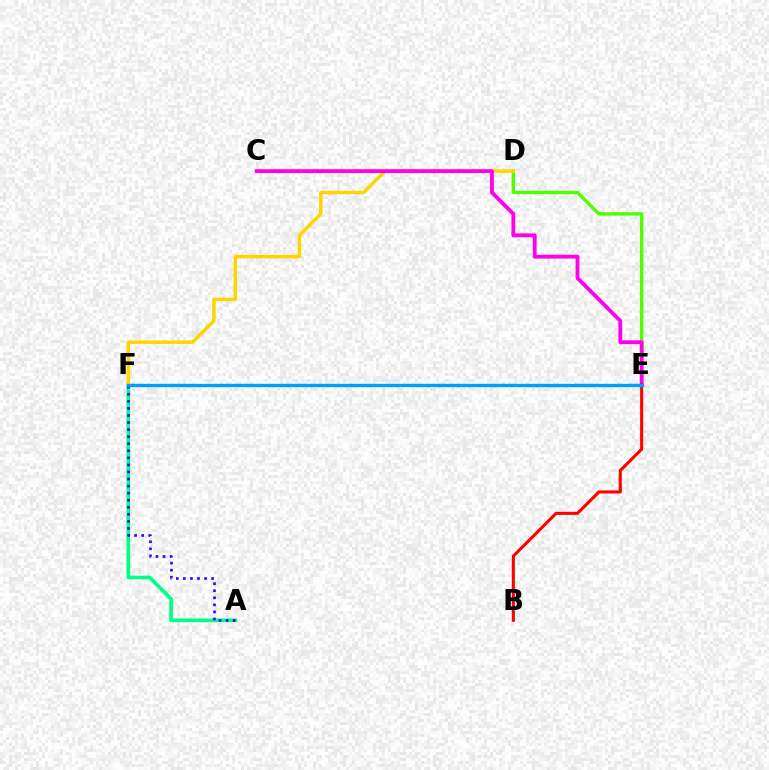{('A', 'F'): [{'color': '#00ff86', 'line_style': 'solid', 'thickness': 2.63}, {'color': '#3700ff', 'line_style': 'dotted', 'thickness': 1.92}], ('D', 'E'): [{'color': '#4fff00', 'line_style': 'solid', 'thickness': 2.44}], ('D', 'F'): [{'color': '#ffd500', 'line_style': 'solid', 'thickness': 2.5}], ('C', 'E'): [{'color': '#ff00ed', 'line_style': 'solid', 'thickness': 2.74}], ('B', 'E'): [{'color': '#ff0000', 'line_style': 'solid', 'thickness': 2.21}], ('E', 'F'): [{'color': '#009eff', 'line_style': 'solid', 'thickness': 2.41}]}